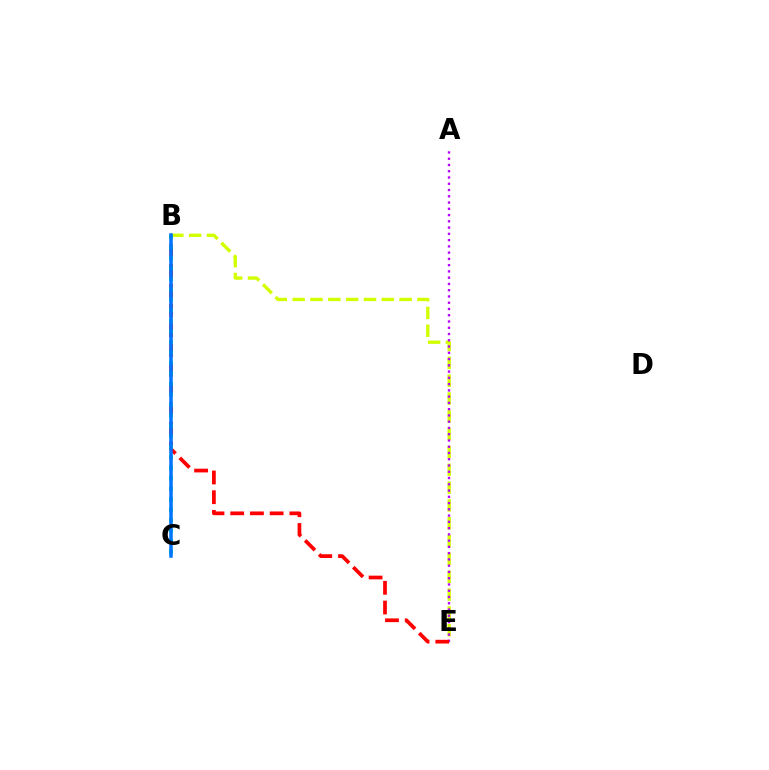{('B', 'E'): [{'color': '#d1ff00', 'line_style': 'dashed', 'thickness': 2.42}, {'color': '#ff0000', 'line_style': 'dashed', 'thickness': 2.68}], ('A', 'E'): [{'color': '#b900ff', 'line_style': 'dotted', 'thickness': 1.7}], ('B', 'C'): [{'color': '#00ff5c', 'line_style': 'dotted', 'thickness': 2.85}, {'color': '#0074ff', 'line_style': 'solid', 'thickness': 2.53}]}